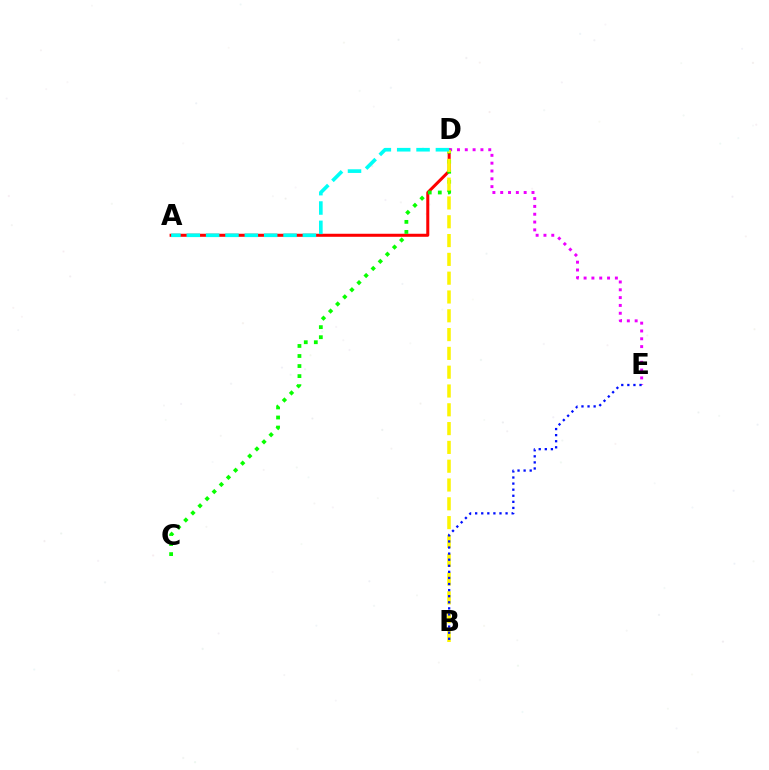{('A', 'D'): [{'color': '#ff0000', 'line_style': 'solid', 'thickness': 2.18}, {'color': '#00fff6', 'line_style': 'dashed', 'thickness': 2.63}], ('D', 'E'): [{'color': '#ee00ff', 'line_style': 'dotted', 'thickness': 2.12}], ('C', 'D'): [{'color': '#08ff00', 'line_style': 'dotted', 'thickness': 2.73}], ('B', 'D'): [{'color': '#fcf500', 'line_style': 'dashed', 'thickness': 2.55}], ('B', 'E'): [{'color': '#0010ff', 'line_style': 'dotted', 'thickness': 1.65}]}